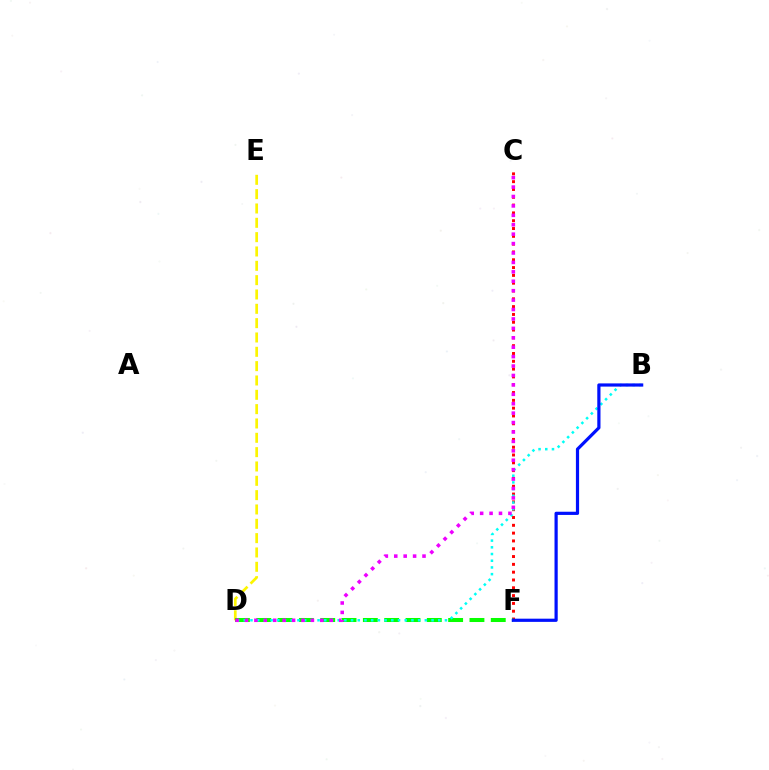{('C', 'F'): [{'color': '#ff0000', 'line_style': 'dotted', 'thickness': 2.12}], ('D', 'E'): [{'color': '#fcf500', 'line_style': 'dashed', 'thickness': 1.95}], ('D', 'F'): [{'color': '#08ff00', 'line_style': 'dashed', 'thickness': 2.9}], ('B', 'D'): [{'color': '#00fff6', 'line_style': 'dotted', 'thickness': 1.82}], ('C', 'D'): [{'color': '#ee00ff', 'line_style': 'dotted', 'thickness': 2.56}], ('B', 'F'): [{'color': '#0010ff', 'line_style': 'solid', 'thickness': 2.3}]}